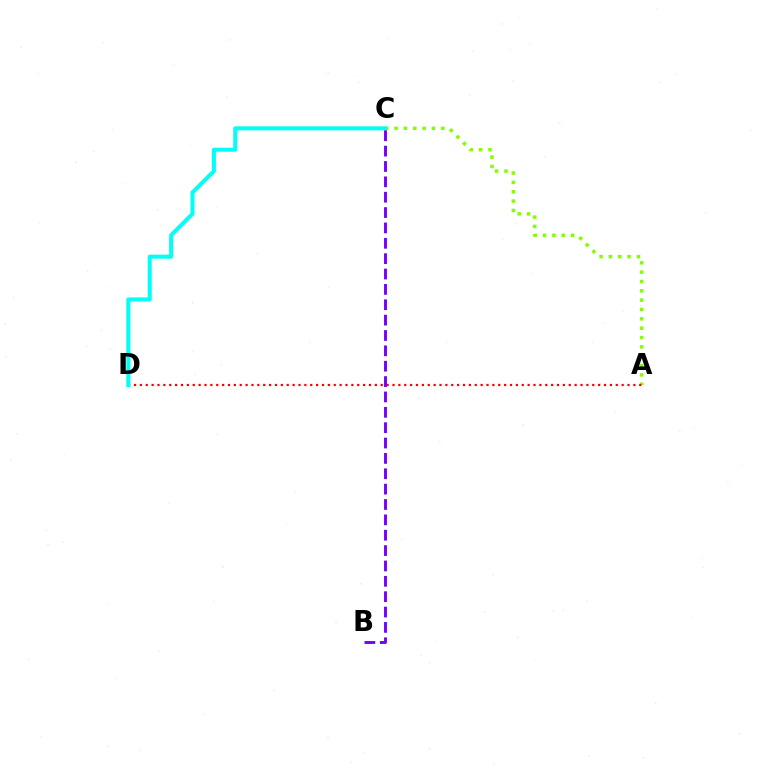{('A', 'C'): [{'color': '#84ff00', 'line_style': 'dotted', 'thickness': 2.54}], ('A', 'D'): [{'color': '#ff0000', 'line_style': 'dotted', 'thickness': 1.6}], ('C', 'D'): [{'color': '#00fff6', 'line_style': 'solid', 'thickness': 2.89}], ('B', 'C'): [{'color': '#7200ff', 'line_style': 'dashed', 'thickness': 2.09}]}